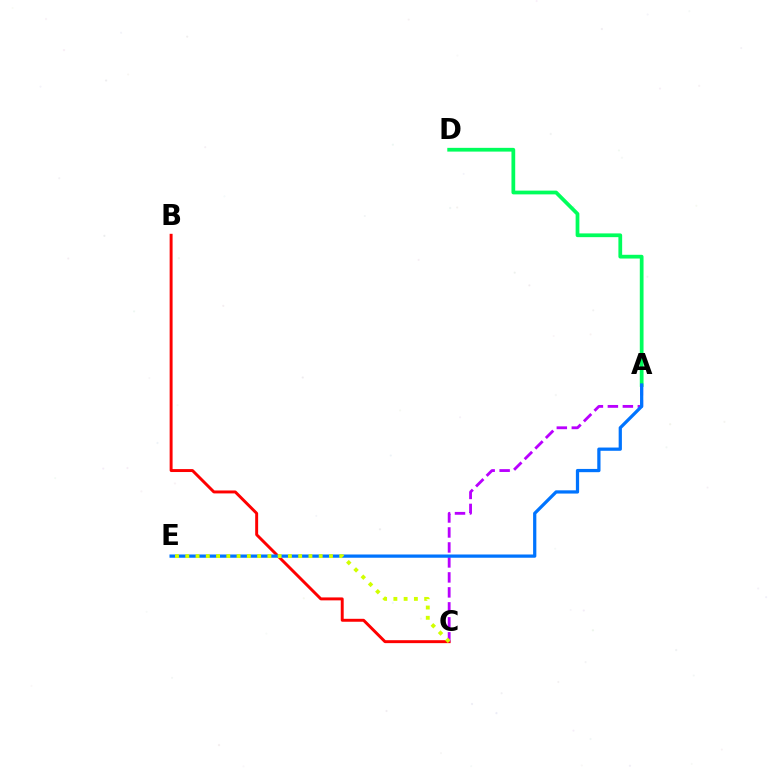{('B', 'C'): [{'color': '#ff0000', 'line_style': 'solid', 'thickness': 2.12}], ('A', 'D'): [{'color': '#00ff5c', 'line_style': 'solid', 'thickness': 2.7}], ('A', 'C'): [{'color': '#b900ff', 'line_style': 'dashed', 'thickness': 2.04}], ('A', 'E'): [{'color': '#0074ff', 'line_style': 'solid', 'thickness': 2.34}], ('C', 'E'): [{'color': '#d1ff00', 'line_style': 'dotted', 'thickness': 2.79}]}